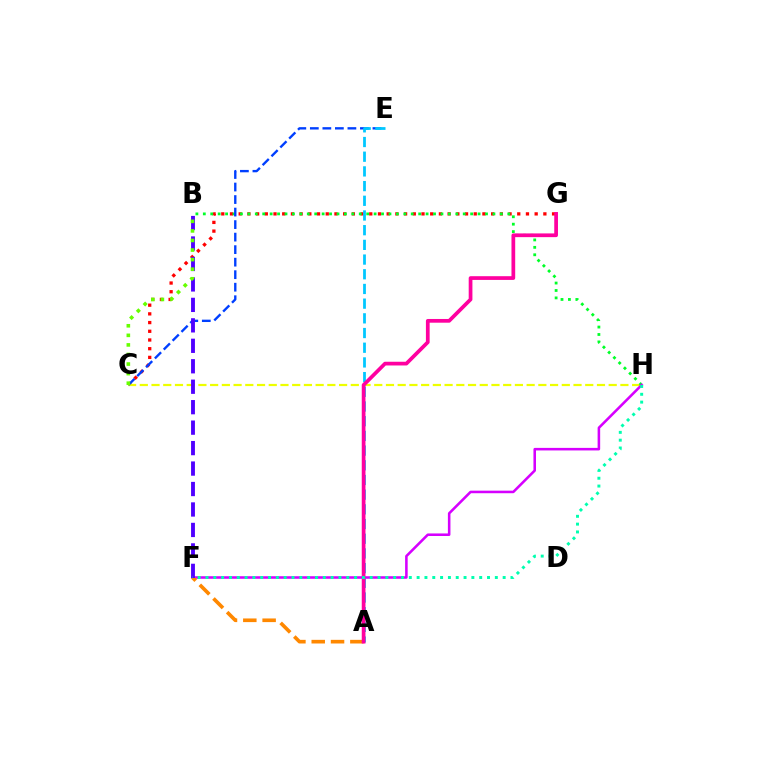{('C', 'G'): [{'color': '#ff0000', 'line_style': 'dotted', 'thickness': 2.37}], ('C', 'H'): [{'color': '#eeff00', 'line_style': 'dashed', 'thickness': 1.59}], ('B', 'H'): [{'color': '#00ff27', 'line_style': 'dotted', 'thickness': 2.02}], ('C', 'E'): [{'color': '#003fff', 'line_style': 'dashed', 'thickness': 1.7}], ('F', 'H'): [{'color': '#d600ff', 'line_style': 'solid', 'thickness': 1.84}, {'color': '#00ffaf', 'line_style': 'dotted', 'thickness': 2.12}], ('A', 'F'): [{'color': '#ff8800', 'line_style': 'dashed', 'thickness': 2.62}], ('A', 'E'): [{'color': '#00c7ff', 'line_style': 'dashed', 'thickness': 2.0}], ('A', 'G'): [{'color': '#ff00a0', 'line_style': 'solid', 'thickness': 2.68}], ('B', 'F'): [{'color': '#4f00ff', 'line_style': 'dashed', 'thickness': 2.78}], ('B', 'C'): [{'color': '#66ff00', 'line_style': 'dotted', 'thickness': 2.6}]}